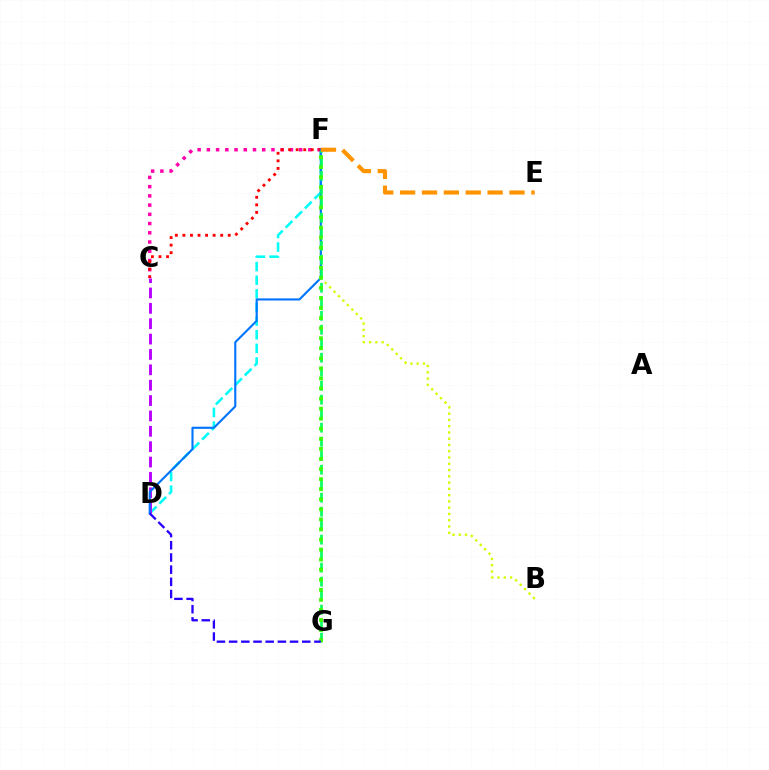{('B', 'F'): [{'color': '#d1ff00', 'line_style': 'dotted', 'thickness': 1.7}], ('D', 'F'): [{'color': '#00fff6', 'line_style': 'dashed', 'thickness': 1.85}, {'color': '#0074ff', 'line_style': 'solid', 'thickness': 1.53}], ('C', 'F'): [{'color': '#ff00ac', 'line_style': 'dotted', 'thickness': 2.51}, {'color': '#ff0000', 'line_style': 'dotted', 'thickness': 2.05}], ('C', 'D'): [{'color': '#b900ff', 'line_style': 'dashed', 'thickness': 2.09}], ('F', 'G'): [{'color': '#00ff5c', 'line_style': 'dashed', 'thickness': 1.9}, {'color': '#3dff00', 'line_style': 'dotted', 'thickness': 2.73}], ('E', 'F'): [{'color': '#ff9400', 'line_style': 'dashed', 'thickness': 2.97}], ('D', 'G'): [{'color': '#2500ff', 'line_style': 'dashed', 'thickness': 1.66}]}